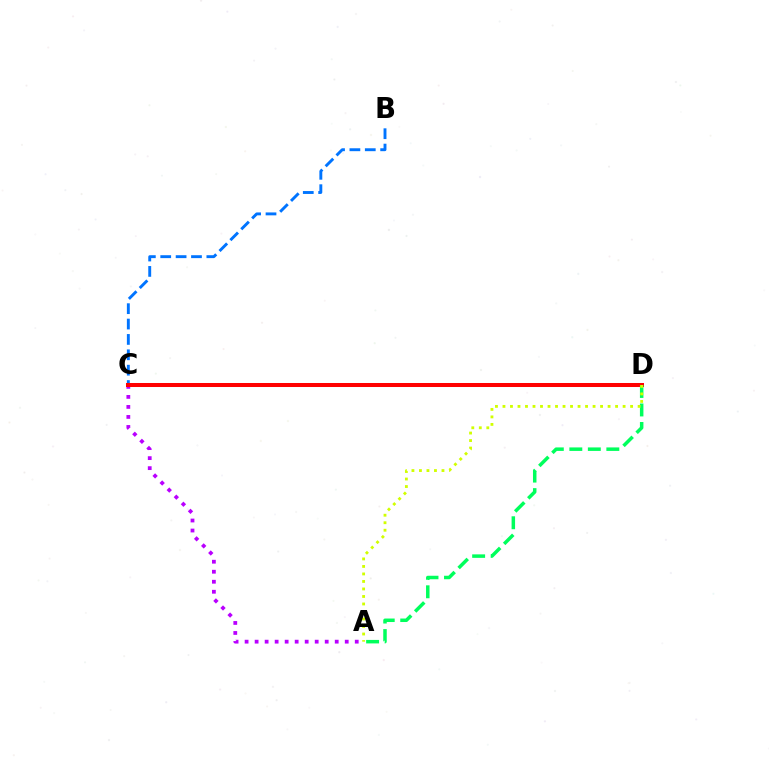{('A', 'C'): [{'color': '#b900ff', 'line_style': 'dotted', 'thickness': 2.72}], ('B', 'C'): [{'color': '#0074ff', 'line_style': 'dashed', 'thickness': 2.09}], ('C', 'D'): [{'color': '#ff0000', 'line_style': 'solid', 'thickness': 2.89}], ('A', 'D'): [{'color': '#00ff5c', 'line_style': 'dashed', 'thickness': 2.51}, {'color': '#d1ff00', 'line_style': 'dotted', 'thickness': 2.04}]}